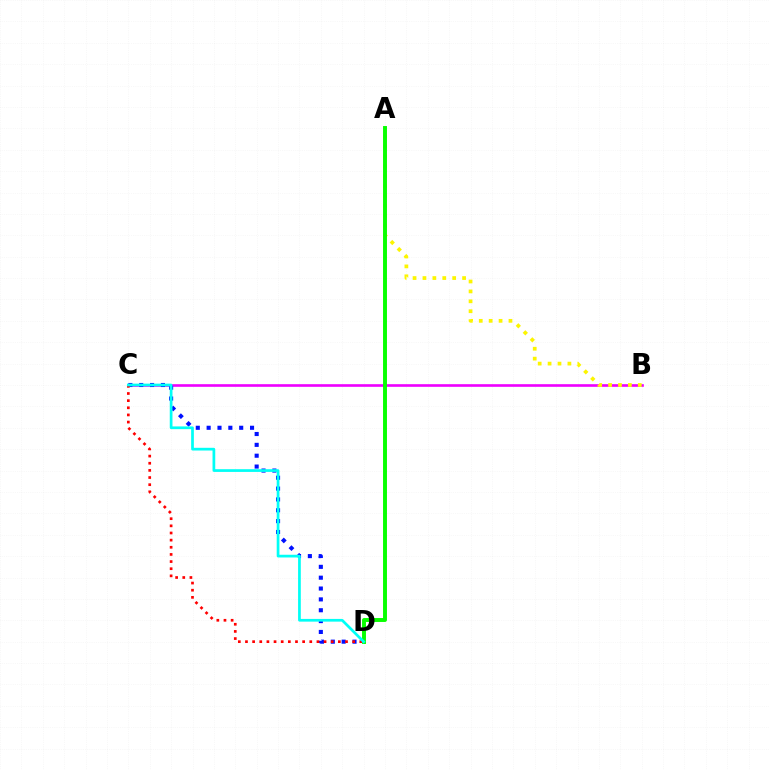{('B', 'C'): [{'color': '#ee00ff', 'line_style': 'solid', 'thickness': 1.9}], ('C', 'D'): [{'color': '#0010ff', 'line_style': 'dotted', 'thickness': 2.95}, {'color': '#ff0000', 'line_style': 'dotted', 'thickness': 1.94}, {'color': '#00fff6', 'line_style': 'solid', 'thickness': 1.96}], ('A', 'B'): [{'color': '#fcf500', 'line_style': 'dotted', 'thickness': 2.69}], ('A', 'D'): [{'color': '#08ff00', 'line_style': 'solid', 'thickness': 2.82}]}